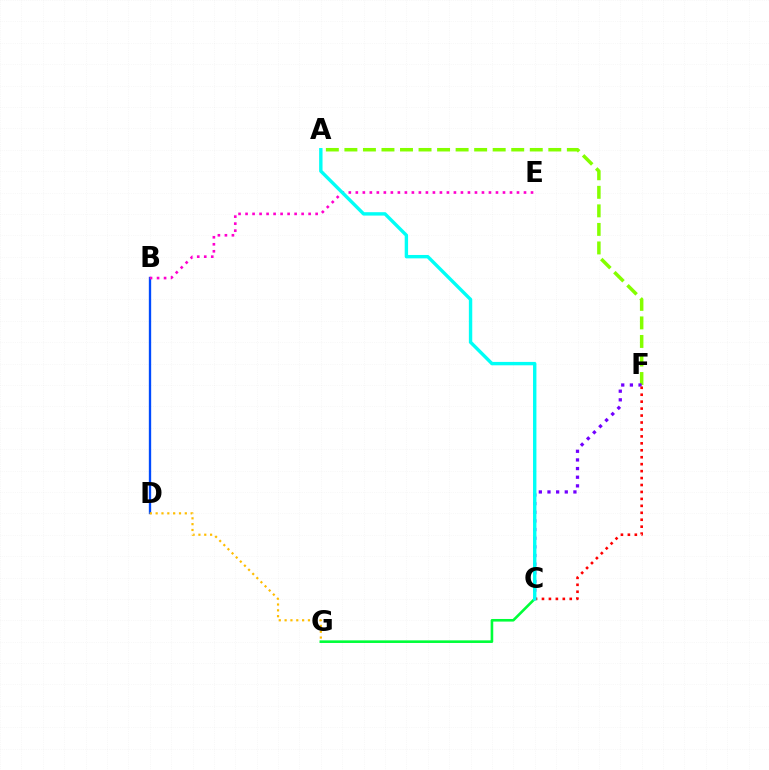{('B', 'D'): [{'color': '#004bff', 'line_style': 'solid', 'thickness': 1.68}], ('B', 'E'): [{'color': '#ff00cf', 'line_style': 'dotted', 'thickness': 1.9}], ('A', 'F'): [{'color': '#84ff00', 'line_style': 'dashed', 'thickness': 2.52}], ('C', 'F'): [{'color': '#7200ff', 'line_style': 'dotted', 'thickness': 2.35}, {'color': '#ff0000', 'line_style': 'dotted', 'thickness': 1.89}], ('D', 'G'): [{'color': '#ffbd00', 'line_style': 'dotted', 'thickness': 1.58}], ('C', 'G'): [{'color': '#00ff39', 'line_style': 'solid', 'thickness': 1.88}], ('A', 'C'): [{'color': '#00fff6', 'line_style': 'solid', 'thickness': 2.44}]}